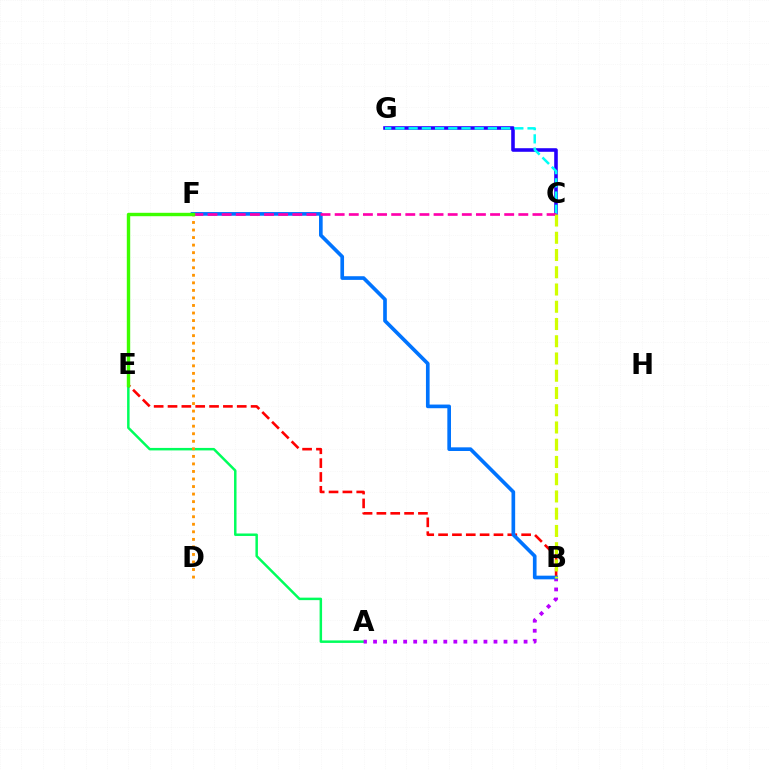{('C', 'G'): [{'color': '#2500ff', 'line_style': 'solid', 'thickness': 2.57}, {'color': '#00fff6', 'line_style': 'dashed', 'thickness': 1.79}], ('A', 'E'): [{'color': '#00ff5c', 'line_style': 'solid', 'thickness': 1.79}], ('B', 'E'): [{'color': '#ff0000', 'line_style': 'dashed', 'thickness': 1.88}], ('D', 'F'): [{'color': '#ff9400', 'line_style': 'dotted', 'thickness': 2.05}], ('A', 'B'): [{'color': '#b900ff', 'line_style': 'dotted', 'thickness': 2.73}], ('B', 'F'): [{'color': '#0074ff', 'line_style': 'solid', 'thickness': 2.64}], ('C', 'F'): [{'color': '#ff00ac', 'line_style': 'dashed', 'thickness': 1.92}], ('B', 'C'): [{'color': '#d1ff00', 'line_style': 'dashed', 'thickness': 2.34}], ('E', 'F'): [{'color': '#3dff00', 'line_style': 'solid', 'thickness': 2.45}]}